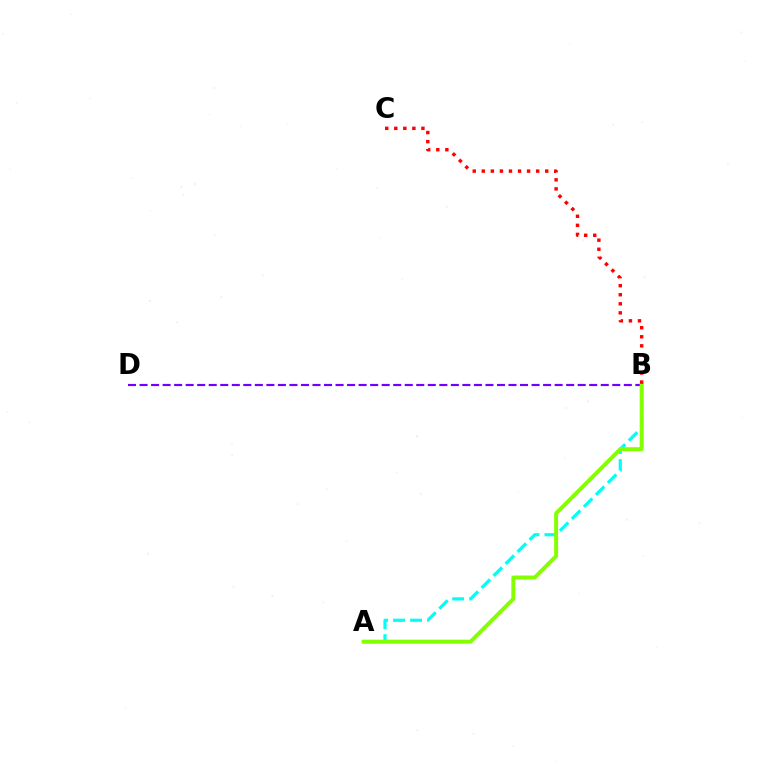{('A', 'B'): [{'color': '#00fff6', 'line_style': 'dashed', 'thickness': 2.31}, {'color': '#84ff00', 'line_style': 'solid', 'thickness': 2.85}], ('B', 'D'): [{'color': '#7200ff', 'line_style': 'dashed', 'thickness': 1.57}], ('B', 'C'): [{'color': '#ff0000', 'line_style': 'dotted', 'thickness': 2.46}]}